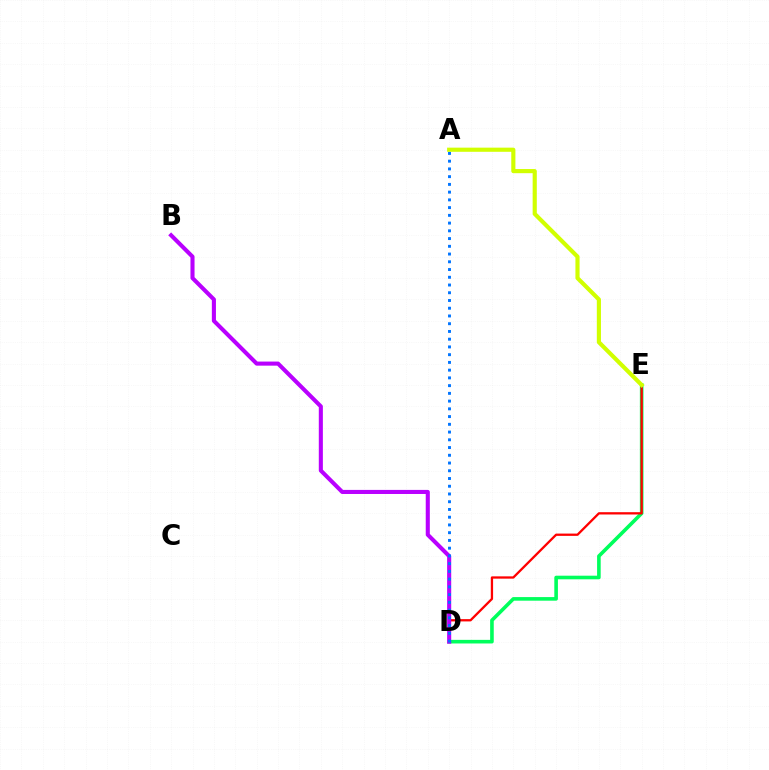{('D', 'E'): [{'color': '#00ff5c', 'line_style': 'solid', 'thickness': 2.6}, {'color': '#ff0000', 'line_style': 'solid', 'thickness': 1.65}], ('A', 'E'): [{'color': '#d1ff00', 'line_style': 'solid', 'thickness': 2.99}], ('B', 'D'): [{'color': '#b900ff', 'line_style': 'solid', 'thickness': 2.94}], ('A', 'D'): [{'color': '#0074ff', 'line_style': 'dotted', 'thickness': 2.1}]}